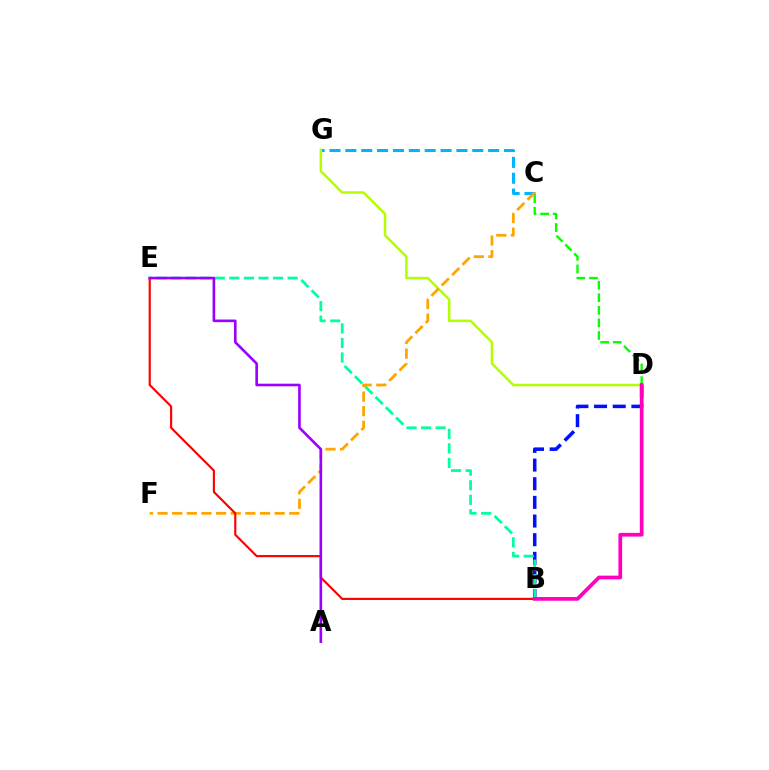{('B', 'D'): [{'color': '#0010ff', 'line_style': 'dashed', 'thickness': 2.54}, {'color': '#ff00bd', 'line_style': 'solid', 'thickness': 2.68}], ('C', 'D'): [{'color': '#08ff00', 'line_style': 'dashed', 'thickness': 1.71}], ('B', 'E'): [{'color': '#00ff9d', 'line_style': 'dashed', 'thickness': 1.98}, {'color': '#ff0000', 'line_style': 'solid', 'thickness': 1.55}], ('C', 'G'): [{'color': '#00b5ff', 'line_style': 'dashed', 'thickness': 2.16}], ('D', 'G'): [{'color': '#b3ff00', 'line_style': 'solid', 'thickness': 1.81}], ('C', 'F'): [{'color': '#ffa500', 'line_style': 'dashed', 'thickness': 1.99}], ('A', 'E'): [{'color': '#9b00ff', 'line_style': 'solid', 'thickness': 1.89}]}